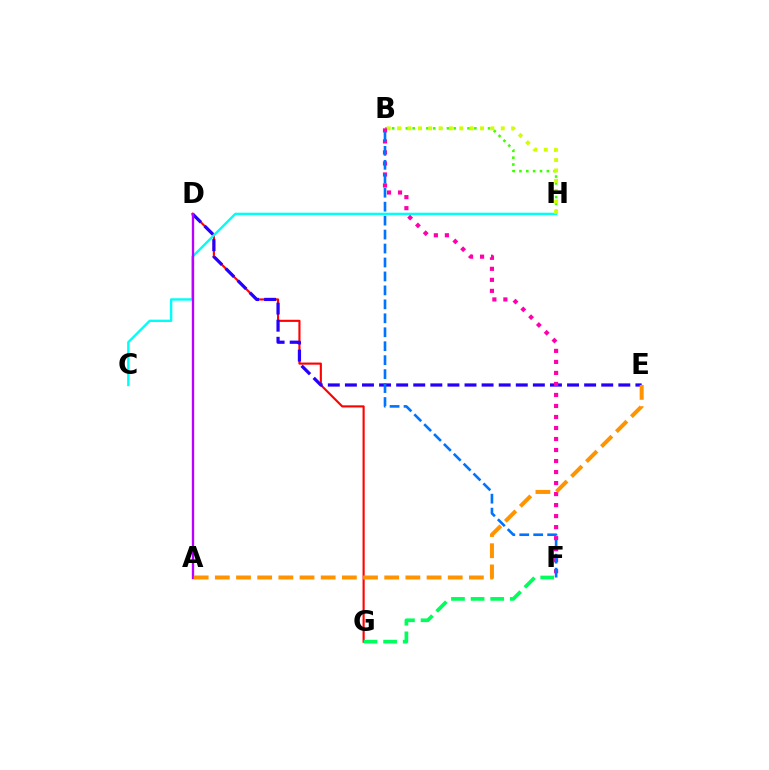{('B', 'H'): [{'color': '#3dff00', 'line_style': 'dotted', 'thickness': 1.86}, {'color': '#d1ff00', 'line_style': 'dotted', 'thickness': 2.82}], ('D', 'G'): [{'color': '#ff0000', 'line_style': 'solid', 'thickness': 1.53}], ('D', 'E'): [{'color': '#2500ff', 'line_style': 'dashed', 'thickness': 2.32}], ('C', 'H'): [{'color': '#00fff6', 'line_style': 'solid', 'thickness': 1.72}], ('F', 'G'): [{'color': '#00ff5c', 'line_style': 'dashed', 'thickness': 2.67}], ('A', 'D'): [{'color': '#b900ff', 'line_style': 'solid', 'thickness': 1.7}], ('B', 'F'): [{'color': '#ff00ac', 'line_style': 'dotted', 'thickness': 2.99}, {'color': '#0074ff', 'line_style': 'dashed', 'thickness': 1.9}], ('A', 'E'): [{'color': '#ff9400', 'line_style': 'dashed', 'thickness': 2.88}]}